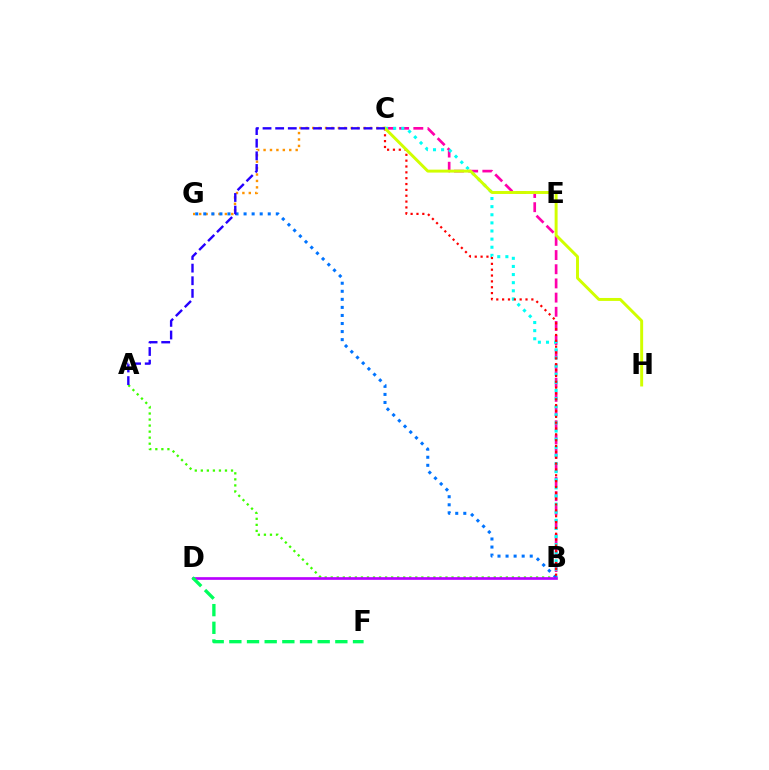{('B', 'C'): [{'color': '#ff00ac', 'line_style': 'dashed', 'thickness': 1.93}, {'color': '#00fff6', 'line_style': 'dotted', 'thickness': 2.21}, {'color': '#ff0000', 'line_style': 'dotted', 'thickness': 1.59}], ('C', 'G'): [{'color': '#ff9400', 'line_style': 'dotted', 'thickness': 1.74}], ('A', 'B'): [{'color': '#3dff00', 'line_style': 'dotted', 'thickness': 1.64}], ('B', 'G'): [{'color': '#0074ff', 'line_style': 'dotted', 'thickness': 2.19}], ('B', 'D'): [{'color': '#b900ff', 'line_style': 'solid', 'thickness': 1.93}], ('D', 'F'): [{'color': '#00ff5c', 'line_style': 'dashed', 'thickness': 2.4}], ('C', 'H'): [{'color': '#d1ff00', 'line_style': 'solid', 'thickness': 2.12}], ('A', 'C'): [{'color': '#2500ff', 'line_style': 'dashed', 'thickness': 1.71}]}